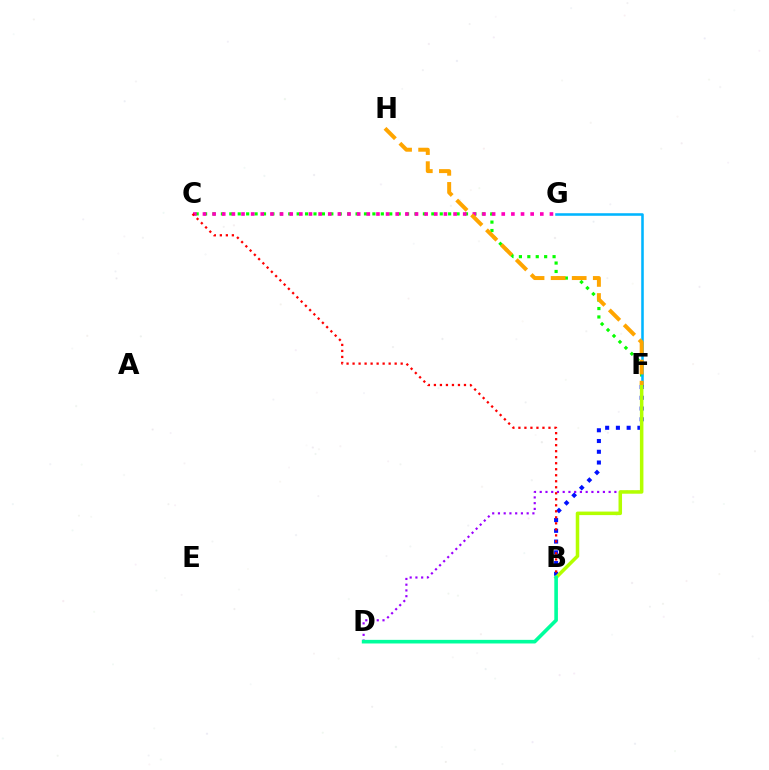{('D', 'F'): [{'color': '#9b00ff', 'line_style': 'dotted', 'thickness': 1.56}], ('C', 'F'): [{'color': '#08ff00', 'line_style': 'dotted', 'thickness': 2.29}], ('F', 'G'): [{'color': '#00b5ff', 'line_style': 'solid', 'thickness': 1.85}], ('B', 'F'): [{'color': '#0010ff', 'line_style': 'dotted', 'thickness': 2.92}, {'color': '#b3ff00', 'line_style': 'solid', 'thickness': 2.54}], ('C', 'G'): [{'color': '#ff00bd', 'line_style': 'dotted', 'thickness': 2.62}], ('B', 'C'): [{'color': '#ff0000', 'line_style': 'dotted', 'thickness': 1.63}], ('B', 'D'): [{'color': '#00ff9d', 'line_style': 'solid', 'thickness': 2.6}], ('F', 'H'): [{'color': '#ffa500', 'line_style': 'dashed', 'thickness': 2.86}]}